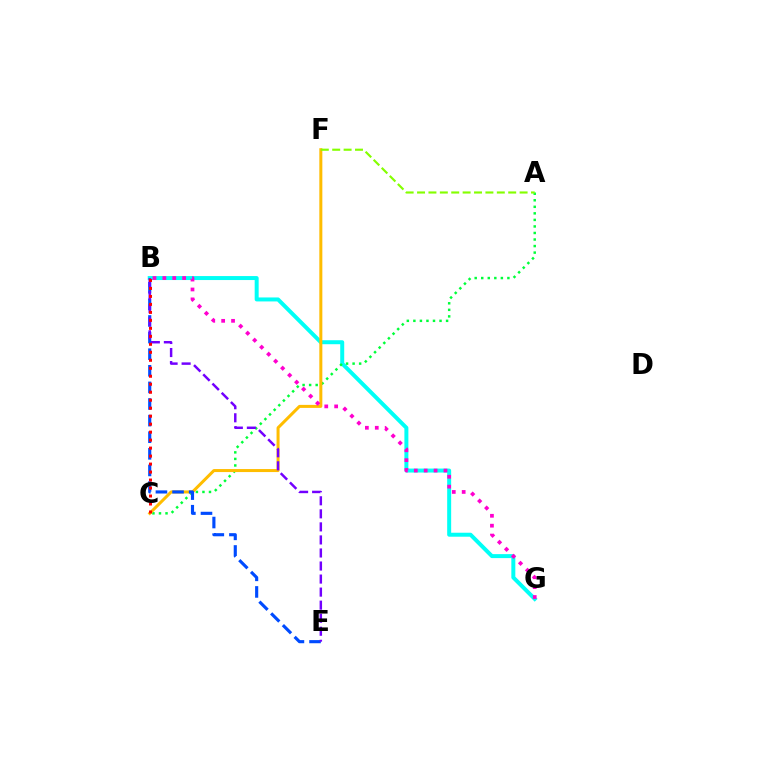{('B', 'G'): [{'color': '#00fff6', 'line_style': 'solid', 'thickness': 2.87}, {'color': '#ff00cf', 'line_style': 'dotted', 'thickness': 2.69}], ('A', 'C'): [{'color': '#00ff39', 'line_style': 'dotted', 'thickness': 1.78}], ('C', 'F'): [{'color': '#ffbd00', 'line_style': 'solid', 'thickness': 2.17}], ('B', 'E'): [{'color': '#004bff', 'line_style': 'dashed', 'thickness': 2.26}, {'color': '#7200ff', 'line_style': 'dashed', 'thickness': 1.77}], ('A', 'F'): [{'color': '#84ff00', 'line_style': 'dashed', 'thickness': 1.55}], ('B', 'C'): [{'color': '#ff0000', 'line_style': 'dotted', 'thickness': 2.17}]}